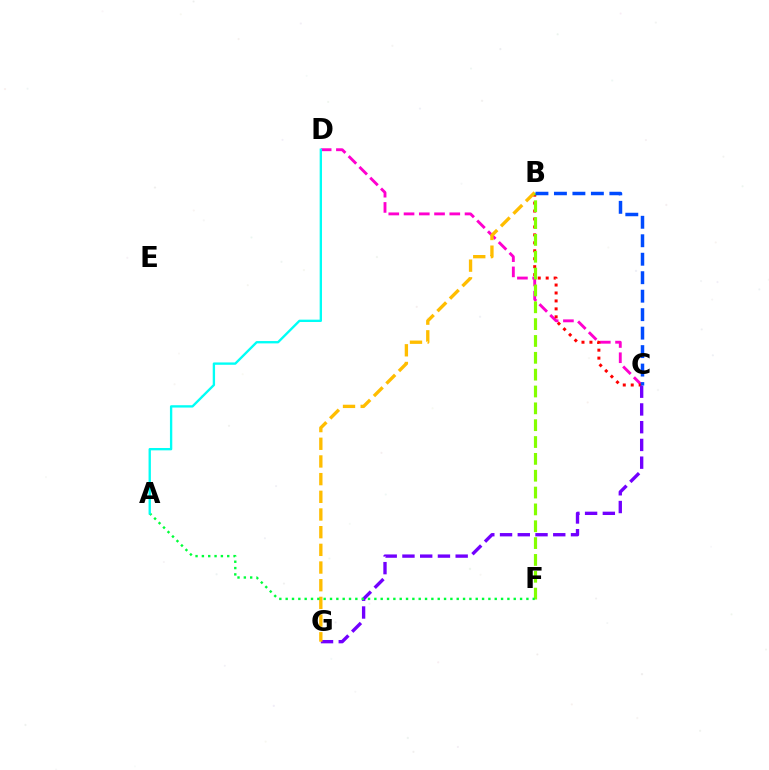{('C', 'D'): [{'color': '#ff00cf', 'line_style': 'dashed', 'thickness': 2.07}], ('B', 'C'): [{'color': '#ff0000', 'line_style': 'dotted', 'thickness': 2.16}, {'color': '#004bff', 'line_style': 'dashed', 'thickness': 2.51}], ('C', 'G'): [{'color': '#7200ff', 'line_style': 'dashed', 'thickness': 2.41}], ('B', 'G'): [{'color': '#ffbd00', 'line_style': 'dashed', 'thickness': 2.4}], ('B', 'F'): [{'color': '#84ff00', 'line_style': 'dashed', 'thickness': 2.29}], ('A', 'F'): [{'color': '#00ff39', 'line_style': 'dotted', 'thickness': 1.72}], ('A', 'D'): [{'color': '#00fff6', 'line_style': 'solid', 'thickness': 1.69}]}